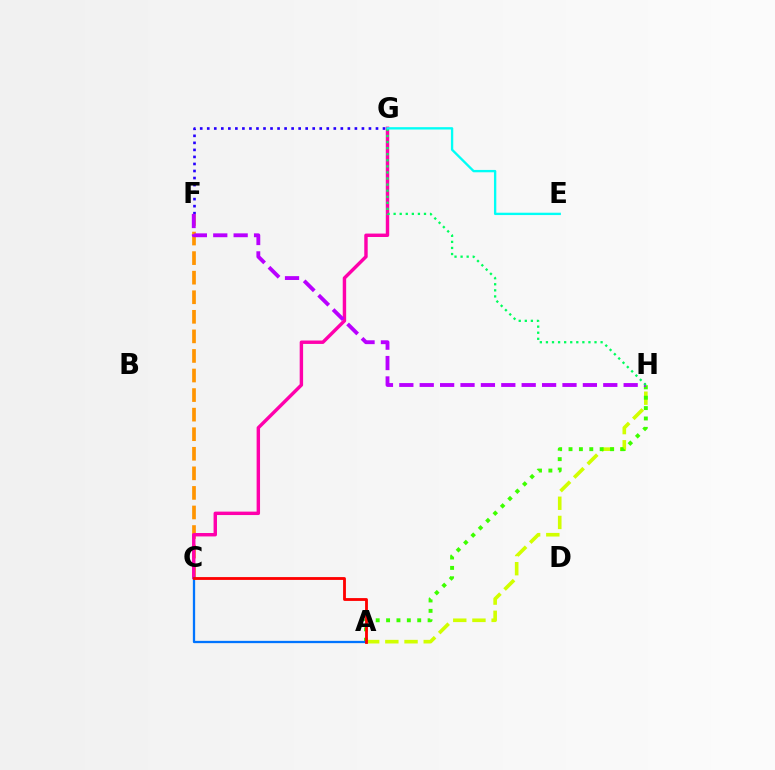{('F', 'G'): [{'color': '#2500ff', 'line_style': 'dotted', 'thickness': 1.91}], ('A', 'H'): [{'color': '#d1ff00', 'line_style': 'dashed', 'thickness': 2.61}, {'color': '#3dff00', 'line_style': 'dotted', 'thickness': 2.82}], ('C', 'F'): [{'color': '#ff9400', 'line_style': 'dashed', 'thickness': 2.66}], ('C', 'G'): [{'color': '#ff00ac', 'line_style': 'solid', 'thickness': 2.46}], ('A', 'C'): [{'color': '#0074ff', 'line_style': 'solid', 'thickness': 1.65}, {'color': '#ff0000', 'line_style': 'solid', 'thickness': 2.03}], ('F', 'H'): [{'color': '#b900ff', 'line_style': 'dashed', 'thickness': 2.77}], ('G', 'H'): [{'color': '#00ff5c', 'line_style': 'dotted', 'thickness': 1.65}], ('E', 'G'): [{'color': '#00fff6', 'line_style': 'solid', 'thickness': 1.69}]}